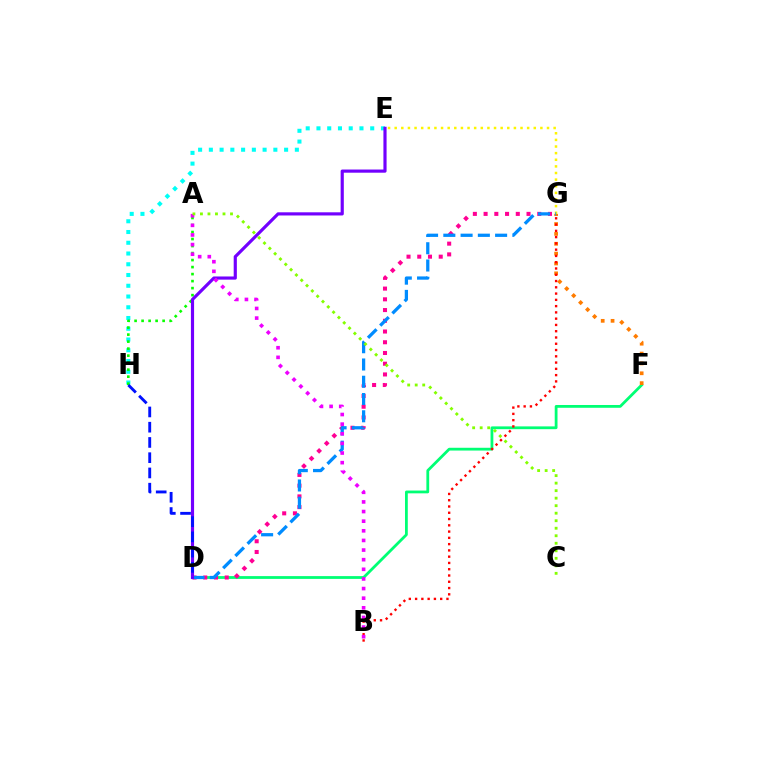{('D', 'F'): [{'color': '#00ff74', 'line_style': 'solid', 'thickness': 2.01}], ('F', 'G'): [{'color': '#ff7c00', 'line_style': 'dotted', 'thickness': 2.68}], ('D', 'G'): [{'color': '#ff0094', 'line_style': 'dotted', 'thickness': 2.92}, {'color': '#008cff', 'line_style': 'dashed', 'thickness': 2.34}], ('E', 'G'): [{'color': '#fcf500', 'line_style': 'dotted', 'thickness': 1.8}], ('E', 'H'): [{'color': '#00fff6', 'line_style': 'dotted', 'thickness': 2.92}], ('A', 'H'): [{'color': '#08ff00', 'line_style': 'dotted', 'thickness': 1.9}], ('B', 'G'): [{'color': '#ff0000', 'line_style': 'dotted', 'thickness': 1.7}], ('D', 'E'): [{'color': '#7200ff', 'line_style': 'solid', 'thickness': 2.28}], ('A', 'B'): [{'color': '#ee00ff', 'line_style': 'dotted', 'thickness': 2.62}], ('A', 'C'): [{'color': '#84ff00', 'line_style': 'dotted', 'thickness': 2.04}], ('D', 'H'): [{'color': '#0010ff', 'line_style': 'dashed', 'thickness': 2.07}]}